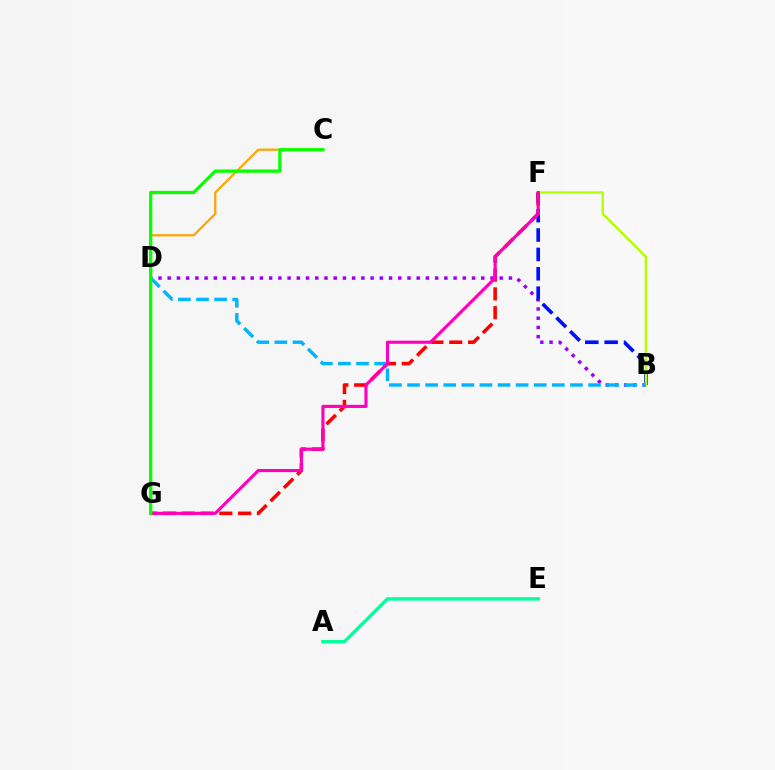{('C', 'D'): [{'color': '#ffa500', 'line_style': 'solid', 'thickness': 1.61}], ('B', 'D'): [{'color': '#9b00ff', 'line_style': 'dotted', 'thickness': 2.51}, {'color': '#00b5ff', 'line_style': 'dashed', 'thickness': 2.46}], ('B', 'F'): [{'color': '#0010ff', 'line_style': 'dashed', 'thickness': 2.63}, {'color': '#b3ff00', 'line_style': 'solid', 'thickness': 1.69}], ('F', 'G'): [{'color': '#ff0000', 'line_style': 'dashed', 'thickness': 2.55}, {'color': '#ff00bd', 'line_style': 'solid', 'thickness': 2.26}], ('C', 'G'): [{'color': '#08ff00', 'line_style': 'solid', 'thickness': 2.36}], ('A', 'E'): [{'color': '#00ff9d', 'line_style': 'solid', 'thickness': 2.45}]}